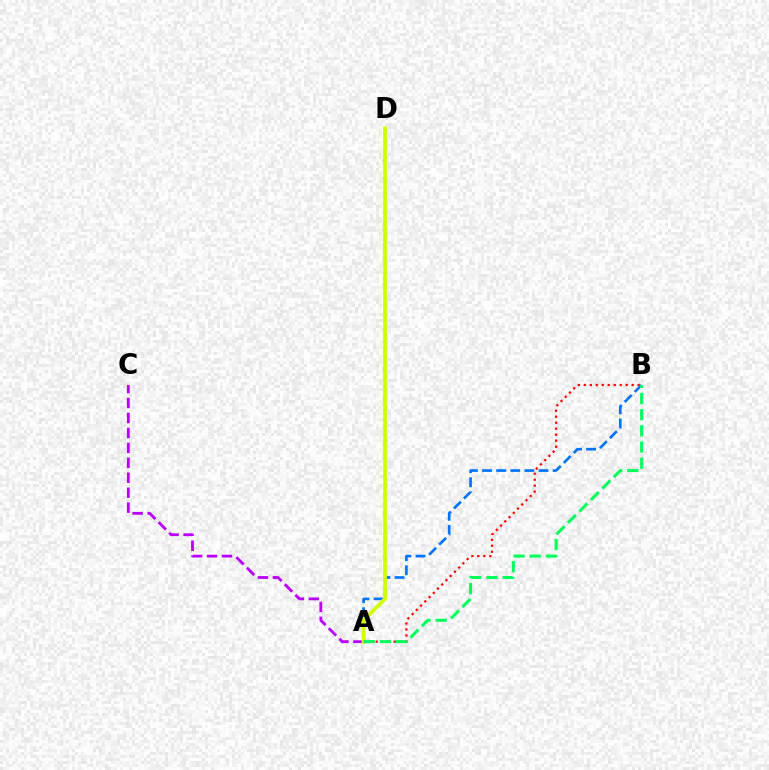{('A', 'C'): [{'color': '#b900ff', 'line_style': 'dashed', 'thickness': 2.03}], ('A', 'B'): [{'color': '#ff0000', 'line_style': 'dotted', 'thickness': 1.63}, {'color': '#0074ff', 'line_style': 'dashed', 'thickness': 1.92}, {'color': '#00ff5c', 'line_style': 'dashed', 'thickness': 2.2}], ('A', 'D'): [{'color': '#d1ff00', 'line_style': 'solid', 'thickness': 2.76}]}